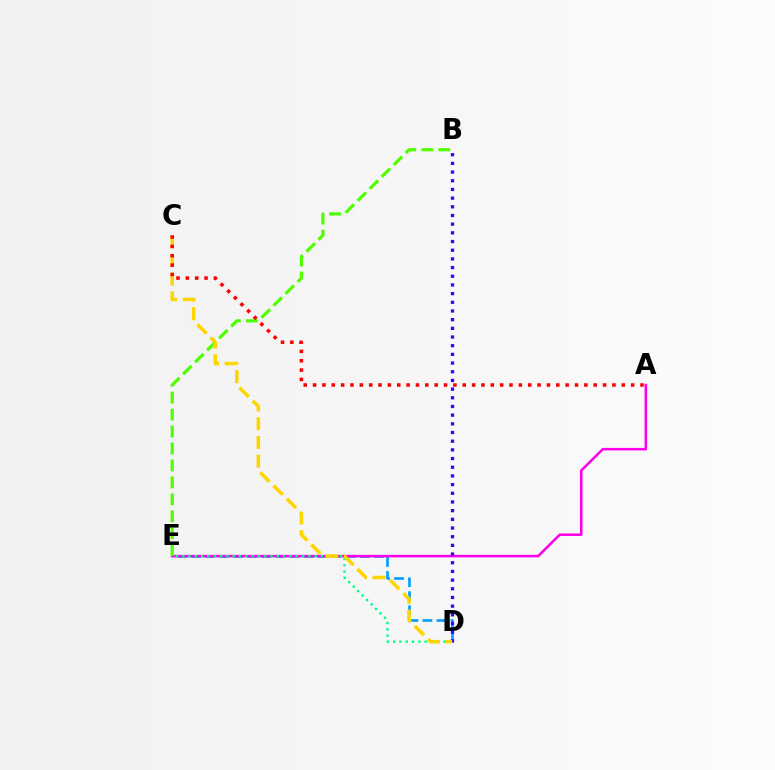{('D', 'E'): [{'color': '#009eff', 'line_style': 'dashed', 'thickness': 1.91}, {'color': '#00ff86', 'line_style': 'dotted', 'thickness': 1.71}], ('A', 'E'): [{'color': '#ff00ed', 'line_style': 'solid', 'thickness': 1.83}], ('B', 'E'): [{'color': '#4fff00', 'line_style': 'dashed', 'thickness': 2.3}], ('B', 'D'): [{'color': '#3700ff', 'line_style': 'dotted', 'thickness': 2.36}], ('C', 'D'): [{'color': '#ffd500', 'line_style': 'dashed', 'thickness': 2.54}], ('A', 'C'): [{'color': '#ff0000', 'line_style': 'dotted', 'thickness': 2.54}]}